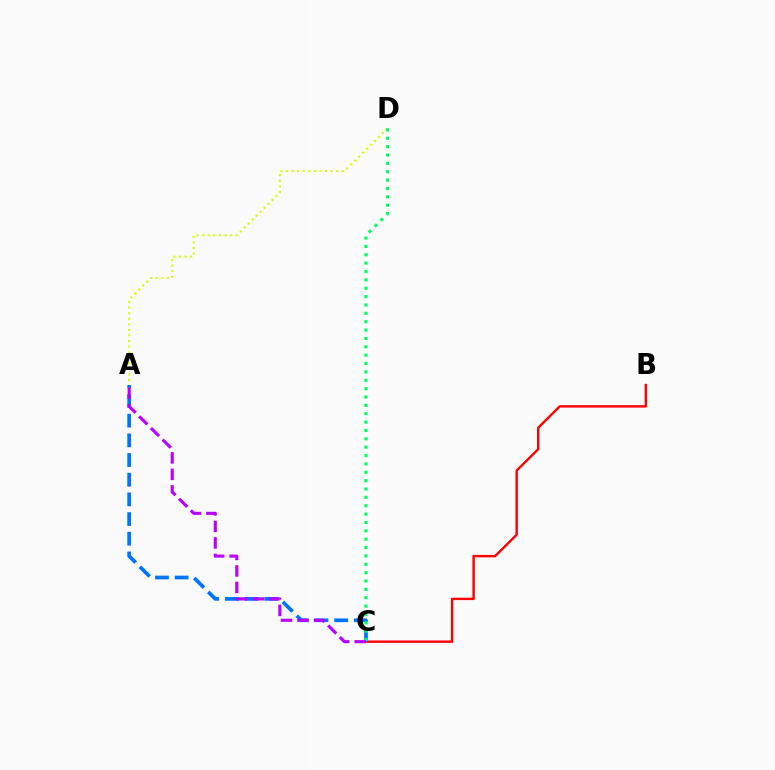{('B', 'C'): [{'color': '#ff0000', 'line_style': 'solid', 'thickness': 1.73}], ('A', 'C'): [{'color': '#0074ff', 'line_style': 'dashed', 'thickness': 2.67}, {'color': '#b900ff', 'line_style': 'dashed', 'thickness': 2.24}], ('A', 'D'): [{'color': '#d1ff00', 'line_style': 'dotted', 'thickness': 1.52}], ('C', 'D'): [{'color': '#00ff5c', 'line_style': 'dotted', 'thickness': 2.27}]}